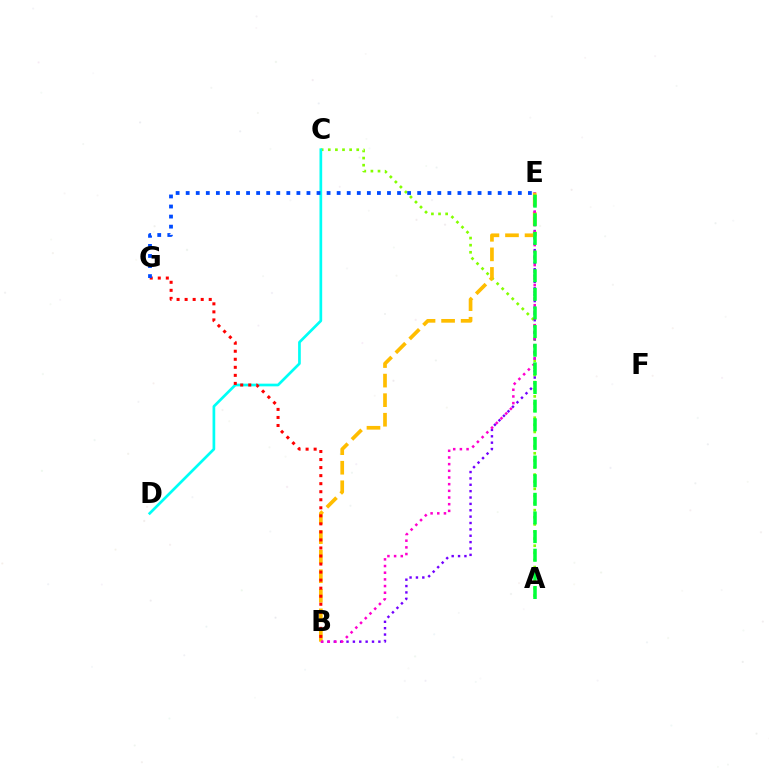{('A', 'C'): [{'color': '#84ff00', 'line_style': 'dotted', 'thickness': 1.93}], ('C', 'D'): [{'color': '#00fff6', 'line_style': 'solid', 'thickness': 1.94}], ('B', 'E'): [{'color': '#7200ff', 'line_style': 'dotted', 'thickness': 1.73}, {'color': '#ffbd00', 'line_style': 'dashed', 'thickness': 2.66}, {'color': '#ff00cf', 'line_style': 'dotted', 'thickness': 1.81}], ('B', 'G'): [{'color': '#ff0000', 'line_style': 'dotted', 'thickness': 2.18}], ('E', 'G'): [{'color': '#004bff', 'line_style': 'dotted', 'thickness': 2.73}], ('A', 'E'): [{'color': '#00ff39', 'line_style': 'dashed', 'thickness': 2.53}]}